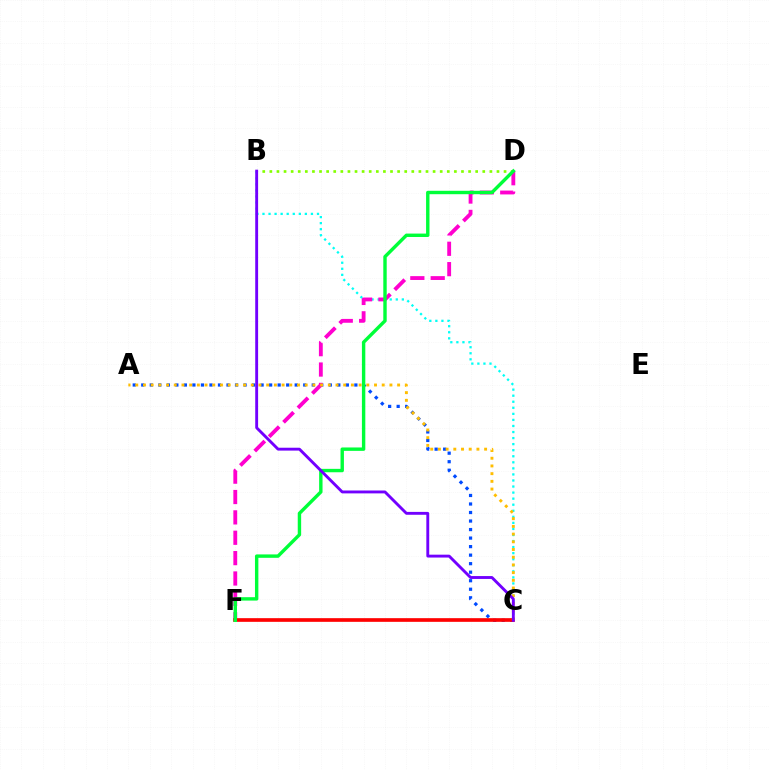{('A', 'C'): [{'color': '#004bff', 'line_style': 'dotted', 'thickness': 2.32}, {'color': '#ffbd00', 'line_style': 'dotted', 'thickness': 2.09}], ('B', 'C'): [{'color': '#00fff6', 'line_style': 'dotted', 'thickness': 1.65}, {'color': '#7200ff', 'line_style': 'solid', 'thickness': 2.07}], ('D', 'F'): [{'color': '#ff00cf', 'line_style': 'dashed', 'thickness': 2.77}, {'color': '#00ff39', 'line_style': 'solid', 'thickness': 2.45}], ('C', 'F'): [{'color': '#ff0000', 'line_style': 'solid', 'thickness': 2.64}], ('B', 'D'): [{'color': '#84ff00', 'line_style': 'dotted', 'thickness': 1.93}]}